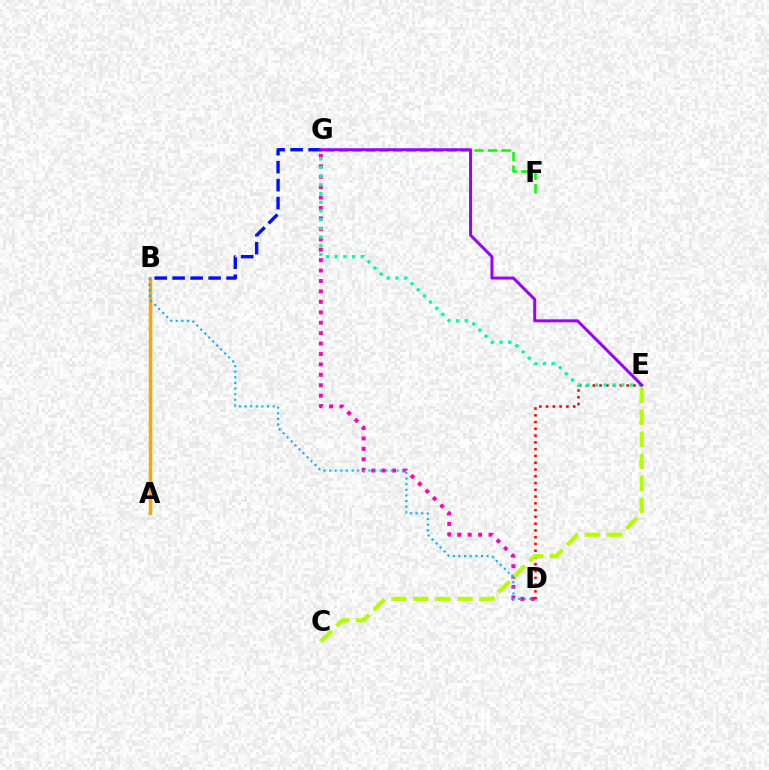{('D', 'G'): [{'color': '#ff00bd', 'line_style': 'dotted', 'thickness': 2.83}], ('D', 'E'): [{'color': '#ff0000', 'line_style': 'dotted', 'thickness': 1.84}], ('B', 'G'): [{'color': '#0010ff', 'line_style': 'dashed', 'thickness': 2.44}], ('E', 'G'): [{'color': '#00ff9d', 'line_style': 'dotted', 'thickness': 2.37}, {'color': '#9b00ff', 'line_style': 'solid', 'thickness': 2.14}], ('F', 'G'): [{'color': '#08ff00', 'line_style': 'dashed', 'thickness': 1.84}], ('A', 'B'): [{'color': '#ffa500', 'line_style': 'solid', 'thickness': 2.47}], ('B', 'D'): [{'color': '#00b5ff', 'line_style': 'dotted', 'thickness': 1.53}], ('C', 'E'): [{'color': '#b3ff00', 'line_style': 'dashed', 'thickness': 2.99}]}